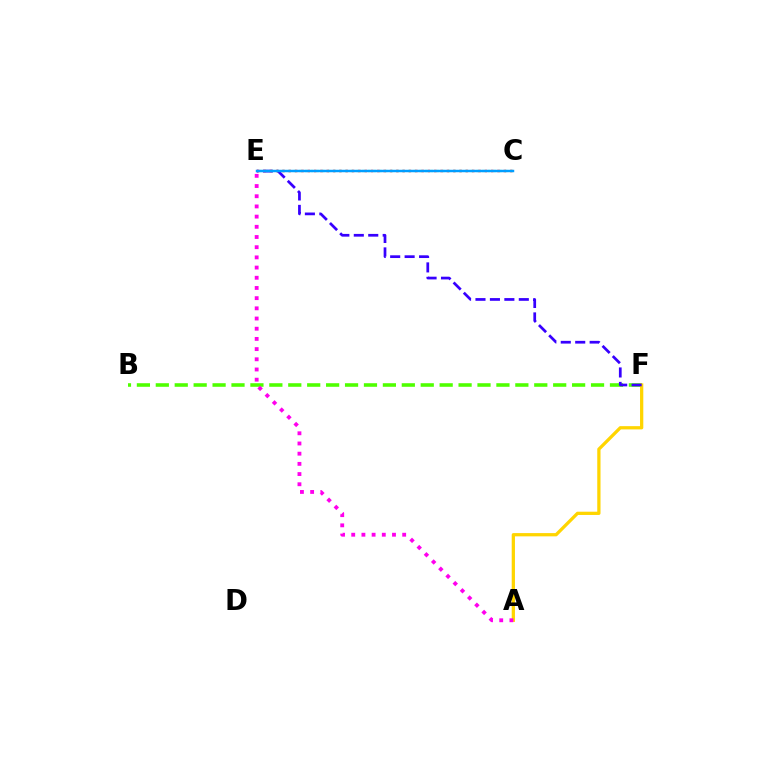{('B', 'F'): [{'color': '#4fff00', 'line_style': 'dashed', 'thickness': 2.57}], ('A', 'F'): [{'color': '#ffd500', 'line_style': 'solid', 'thickness': 2.35}], ('A', 'E'): [{'color': '#ff00ed', 'line_style': 'dotted', 'thickness': 2.77}], ('E', 'F'): [{'color': '#3700ff', 'line_style': 'dashed', 'thickness': 1.96}], ('C', 'E'): [{'color': '#00ff86', 'line_style': 'dotted', 'thickness': 1.55}, {'color': '#ff0000', 'line_style': 'dotted', 'thickness': 1.72}, {'color': '#009eff', 'line_style': 'solid', 'thickness': 1.77}]}